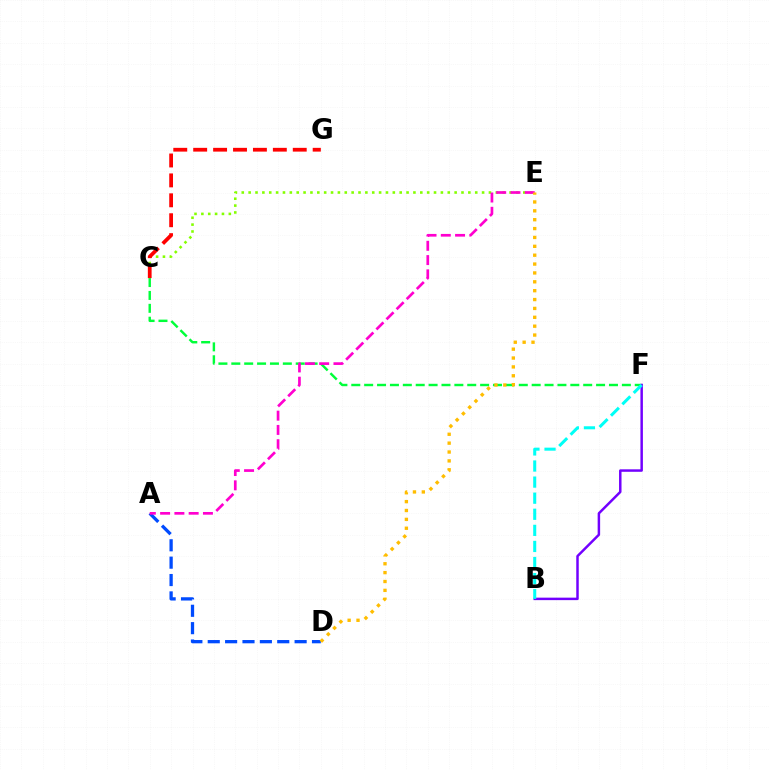{('C', 'F'): [{'color': '#00ff39', 'line_style': 'dashed', 'thickness': 1.75}], ('B', 'F'): [{'color': '#7200ff', 'line_style': 'solid', 'thickness': 1.78}, {'color': '#00fff6', 'line_style': 'dashed', 'thickness': 2.19}], ('A', 'D'): [{'color': '#004bff', 'line_style': 'dashed', 'thickness': 2.36}], ('C', 'E'): [{'color': '#84ff00', 'line_style': 'dotted', 'thickness': 1.87}], ('C', 'G'): [{'color': '#ff0000', 'line_style': 'dashed', 'thickness': 2.71}], ('A', 'E'): [{'color': '#ff00cf', 'line_style': 'dashed', 'thickness': 1.94}], ('D', 'E'): [{'color': '#ffbd00', 'line_style': 'dotted', 'thickness': 2.41}]}